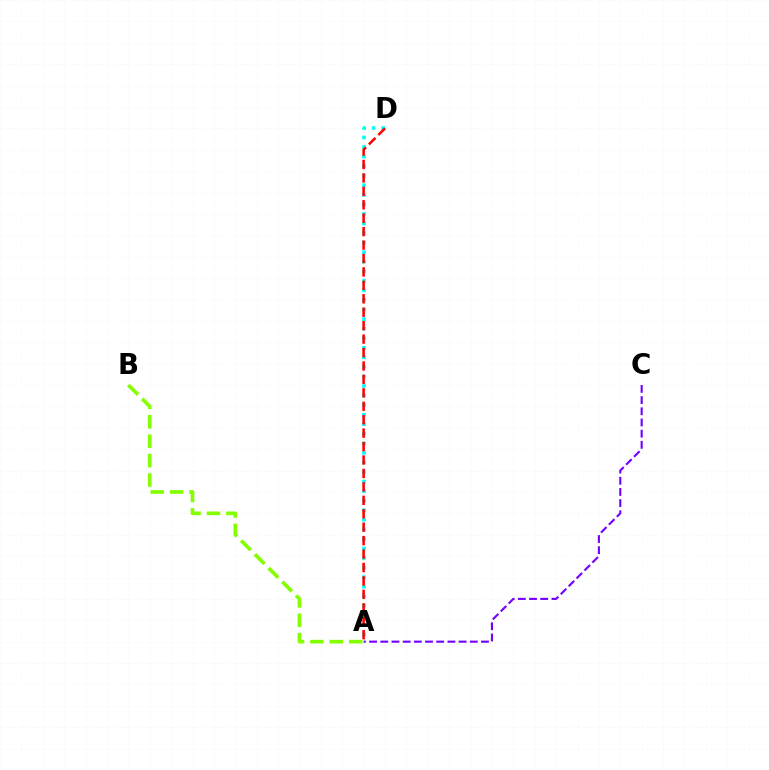{('A', 'B'): [{'color': '#84ff00', 'line_style': 'dashed', 'thickness': 2.64}], ('A', 'D'): [{'color': '#00fff6', 'line_style': 'dotted', 'thickness': 2.6}, {'color': '#ff0000', 'line_style': 'dashed', 'thickness': 1.83}], ('A', 'C'): [{'color': '#7200ff', 'line_style': 'dashed', 'thickness': 1.52}]}